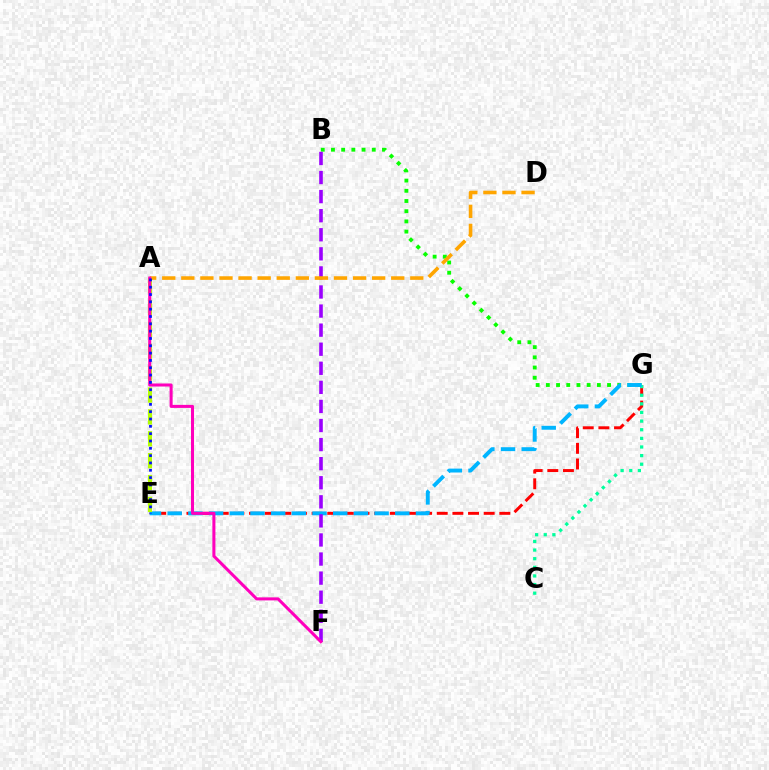{('B', 'G'): [{'color': '#08ff00', 'line_style': 'dotted', 'thickness': 2.77}], ('E', 'G'): [{'color': '#ff0000', 'line_style': 'dashed', 'thickness': 2.13}, {'color': '#00b5ff', 'line_style': 'dashed', 'thickness': 2.81}], ('C', 'G'): [{'color': '#00ff9d', 'line_style': 'dotted', 'thickness': 2.34}], ('B', 'F'): [{'color': '#9b00ff', 'line_style': 'dashed', 'thickness': 2.59}], ('A', 'E'): [{'color': '#b3ff00', 'line_style': 'dashed', 'thickness': 2.97}, {'color': '#0010ff', 'line_style': 'dotted', 'thickness': 1.99}], ('A', 'D'): [{'color': '#ffa500', 'line_style': 'dashed', 'thickness': 2.59}], ('A', 'F'): [{'color': '#ff00bd', 'line_style': 'solid', 'thickness': 2.19}]}